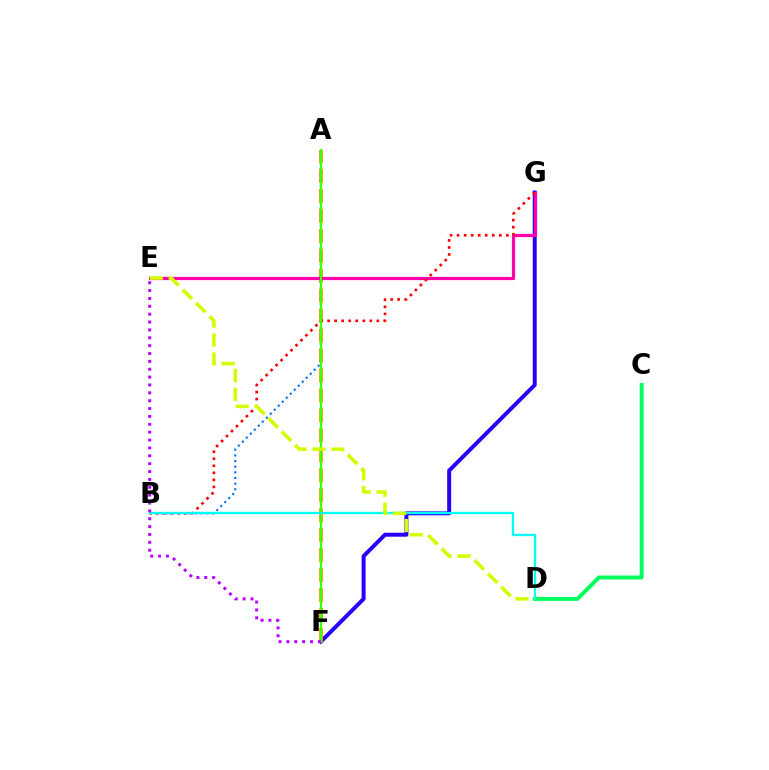{('F', 'G'): [{'color': '#2500ff', 'line_style': 'solid', 'thickness': 2.86}], ('A', 'F'): [{'color': '#ff9400', 'line_style': 'dashed', 'thickness': 2.71}, {'color': '#3dff00', 'line_style': 'solid', 'thickness': 1.58}], ('C', 'D'): [{'color': '#00ff5c', 'line_style': 'solid', 'thickness': 2.85}], ('A', 'B'): [{'color': '#0074ff', 'line_style': 'dotted', 'thickness': 1.53}], ('E', 'G'): [{'color': '#ff00ac', 'line_style': 'solid', 'thickness': 2.31}], ('B', 'G'): [{'color': '#ff0000', 'line_style': 'dotted', 'thickness': 1.91}], ('B', 'D'): [{'color': '#00fff6', 'line_style': 'solid', 'thickness': 1.69}], ('E', 'F'): [{'color': '#b900ff', 'line_style': 'dotted', 'thickness': 2.14}], ('D', 'E'): [{'color': '#d1ff00', 'line_style': 'dashed', 'thickness': 2.57}]}